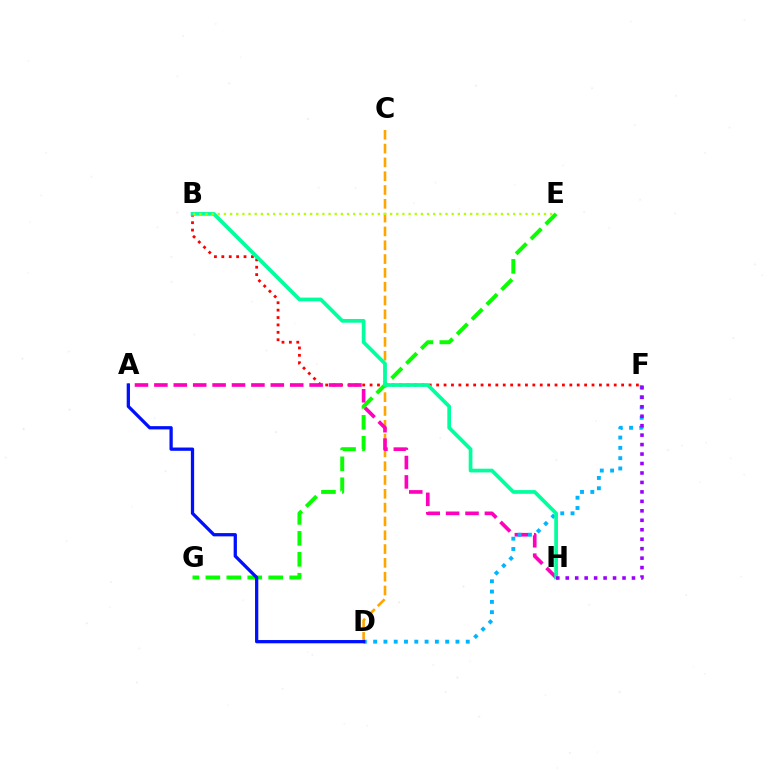{('C', 'D'): [{'color': '#ffa500', 'line_style': 'dashed', 'thickness': 1.88}], ('E', 'G'): [{'color': '#08ff00', 'line_style': 'dashed', 'thickness': 2.85}], ('B', 'F'): [{'color': '#ff0000', 'line_style': 'dotted', 'thickness': 2.01}], ('A', 'H'): [{'color': '#ff00bd', 'line_style': 'dashed', 'thickness': 2.64}], ('D', 'F'): [{'color': '#00b5ff', 'line_style': 'dotted', 'thickness': 2.8}], ('A', 'D'): [{'color': '#0010ff', 'line_style': 'solid', 'thickness': 2.35}], ('B', 'H'): [{'color': '#00ff9d', 'line_style': 'solid', 'thickness': 2.67}], ('B', 'E'): [{'color': '#b3ff00', 'line_style': 'dotted', 'thickness': 1.67}], ('F', 'H'): [{'color': '#9b00ff', 'line_style': 'dotted', 'thickness': 2.57}]}